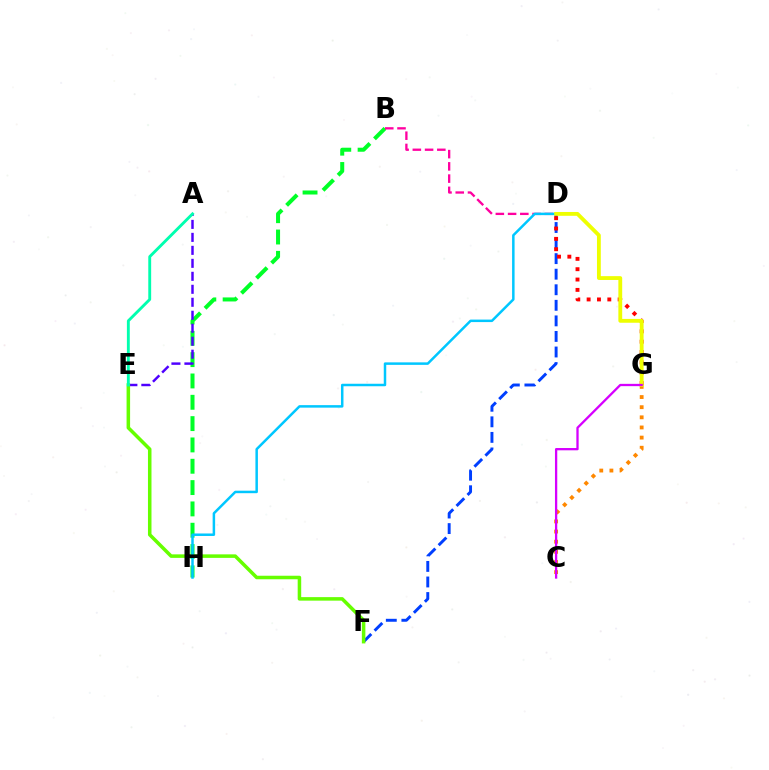{('B', 'H'): [{'color': '#00ff27', 'line_style': 'dashed', 'thickness': 2.9}], ('D', 'F'): [{'color': '#003fff', 'line_style': 'dashed', 'thickness': 2.11}], ('A', 'E'): [{'color': '#4f00ff', 'line_style': 'dashed', 'thickness': 1.76}, {'color': '#00ffaf', 'line_style': 'solid', 'thickness': 2.07}], ('E', 'F'): [{'color': '#66ff00', 'line_style': 'solid', 'thickness': 2.54}], ('B', 'D'): [{'color': '#ff00a0', 'line_style': 'dashed', 'thickness': 1.66}], ('D', 'H'): [{'color': '#00c7ff', 'line_style': 'solid', 'thickness': 1.8}], ('D', 'G'): [{'color': '#ff0000', 'line_style': 'dotted', 'thickness': 2.81}, {'color': '#eeff00', 'line_style': 'solid', 'thickness': 2.76}], ('C', 'G'): [{'color': '#ff8800', 'line_style': 'dotted', 'thickness': 2.75}, {'color': '#d600ff', 'line_style': 'solid', 'thickness': 1.65}]}